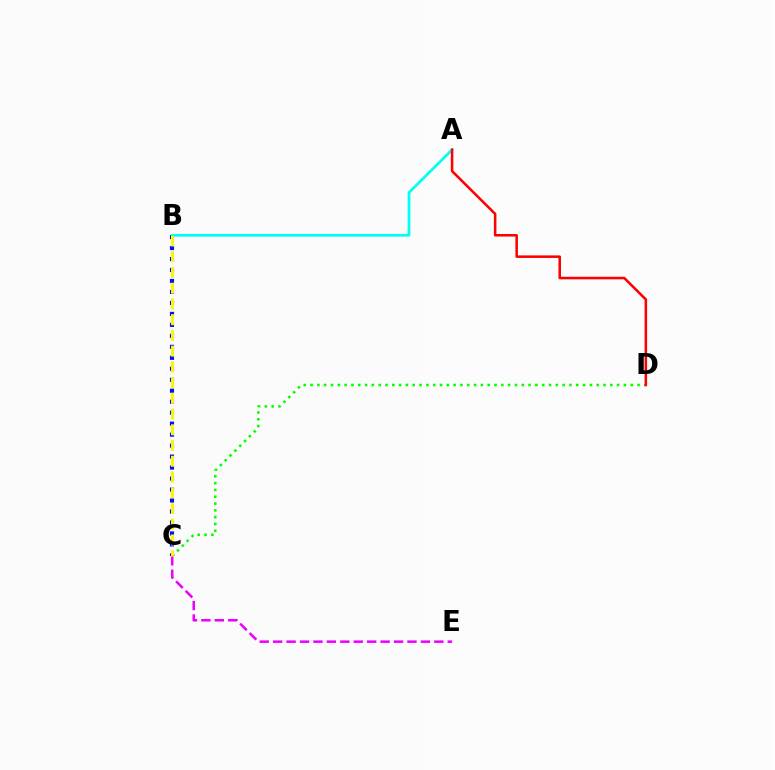{('C', 'D'): [{'color': '#08ff00', 'line_style': 'dotted', 'thickness': 1.85}], ('B', 'C'): [{'color': '#0010ff', 'line_style': 'dotted', 'thickness': 2.98}, {'color': '#fcf500', 'line_style': 'dashed', 'thickness': 2.14}], ('A', 'B'): [{'color': '#00fff6', 'line_style': 'solid', 'thickness': 1.98}], ('C', 'E'): [{'color': '#ee00ff', 'line_style': 'dashed', 'thickness': 1.82}], ('A', 'D'): [{'color': '#ff0000', 'line_style': 'solid', 'thickness': 1.83}]}